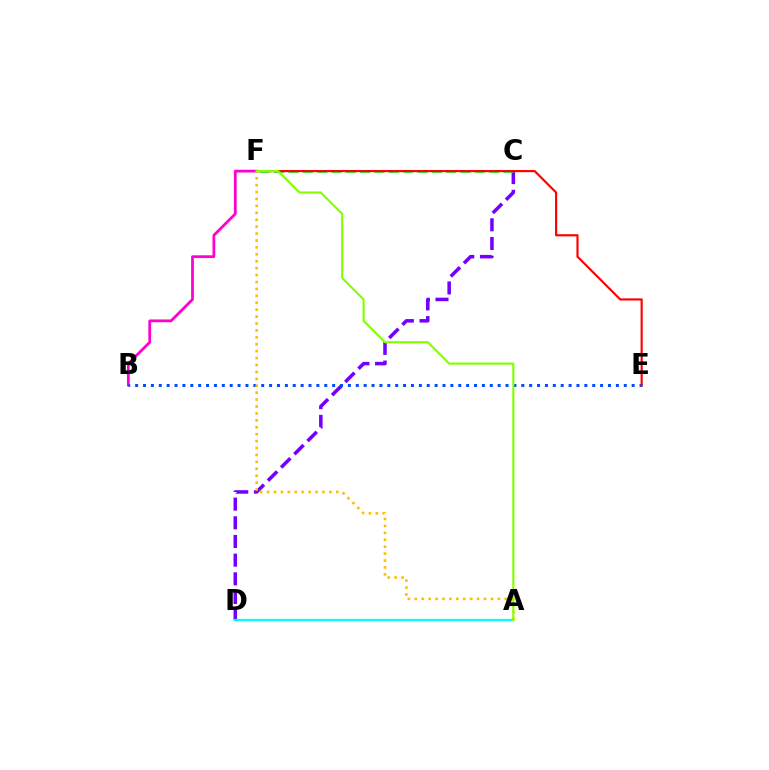{('C', 'D'): [{'color': '#7200ff', 'line_style': 'dashed', 'thickness': 2.54}], ('B', 'F'): [{'color': '#ff00cf', 'line_style': 'solid', 'thickness': 1.99}], ('B', 'E'): [{'color': '#004bff', 'line_style': 'dotted', 'thickness': 2.14}], ('A', 'D'): [{'color': '#00fff6', 'line_style': 'solid', 'thickness': 1.62}], ('C', 'F'): [{'color': '#00ff39', 'line_style': 'dashed', 'thickness': 1.95}], ('E', 'F'): [{'color': '#ff0000', 'line_style': 'solid', 'thickness': 1.56}], ('A', 'F'): [{'color': '#ffbd00', 'line_style': 'dotted', 'thickness': 1.88}, {'color': '#84ff00', 'line_style': 'solid', 'thickness': 1.53}]}